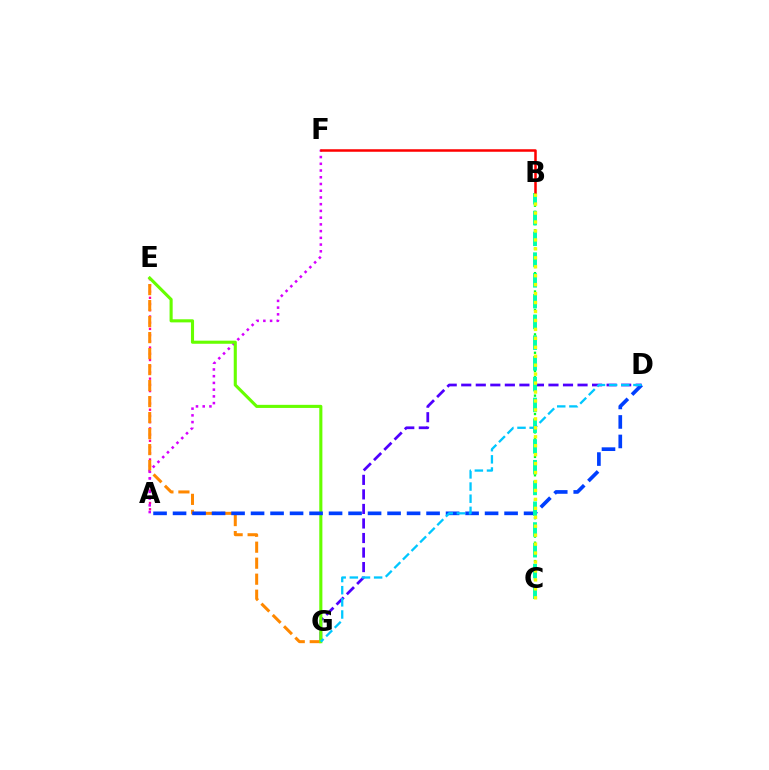{('B', 'C'): [{'color': '#00ff27', 'line_style': 'dotted', 'thickness': 1.66}, {'color': '#00ffaf', 'line_style': 'dashed', 'thickness': 2.82}, {'color': '#eeff00', 'line_style': 'dotted', 'thickness': 2.43}], ('D', 'G'): [{'color': '#4f00ff', 'line_style': 'dashed', 'thickness': 1.97}, {'color': '#00c7ff', 'line_style': 'dashed', 'thickness': 1.65}], ('A', 'E'): [{'color': '#ff00a0', 'line_style': 'dotted', 'thickness': 1.69}], ('E', 'G'): [{'color': '#ff8800', 'line_style': 'dashed', 'thickness': 2.17}, {'color': '#66ff00', 'line_style': 'solid', 'thickness': 2.23}], ('A', 'F'): [{'color': '#d600ff', 'line_style': 'dotted', 'thickness': 1.83}], ('A', 'D'): [{'color': '#003fff', 'line_style': 'dashed', 'thickness': 2.65}], ('B', 'F'): [{'color': '#ff0000', 'line_style': 'solid', 'thickness': 1.81}]}